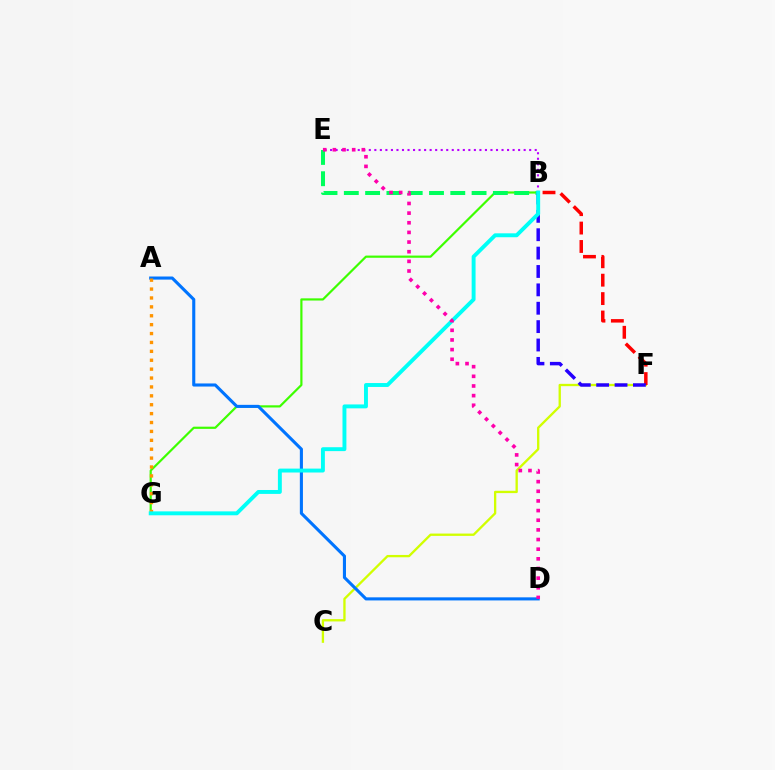{('B', 'G'): [{'color': '#3dff00', 'line_style': 'solid', 'thickness': 1.58}, {'color': '#00fff6', 'line_style': 'solid', 'thickness': 2.81}], ('C', 'F'): [{'color': '#d1ff00', 'line_style': 'solid', 'thickness': 1.67}], ('B', 'E'): [{'color': '#00ff5c', 'line_style': 'dashed', 'thickness': 2.89}, {'color': '#b900ff', 'line_style': 'dotted', 'thickness': 1.5}], ('A', 'D'): [{'color': '#0074ff', 'line_style': 'solid', 'thickness': 2.23}], ('B', 'F'): [{'color': '#ff0000', 'line_style': 'dashed', 'thickness': 2.5}, {'color': '#2500ff', 'line_style': 'dashed', 'thickness': 2.5}], ('A', 'G'): [{'color': '#ff9400', 'line_style': 'dotted', 'thickness': 2.42}], ('D', 'E'): [{'color': '#ff00ac', 'line_style': 'dotted', 'thickness': 2.62}]}